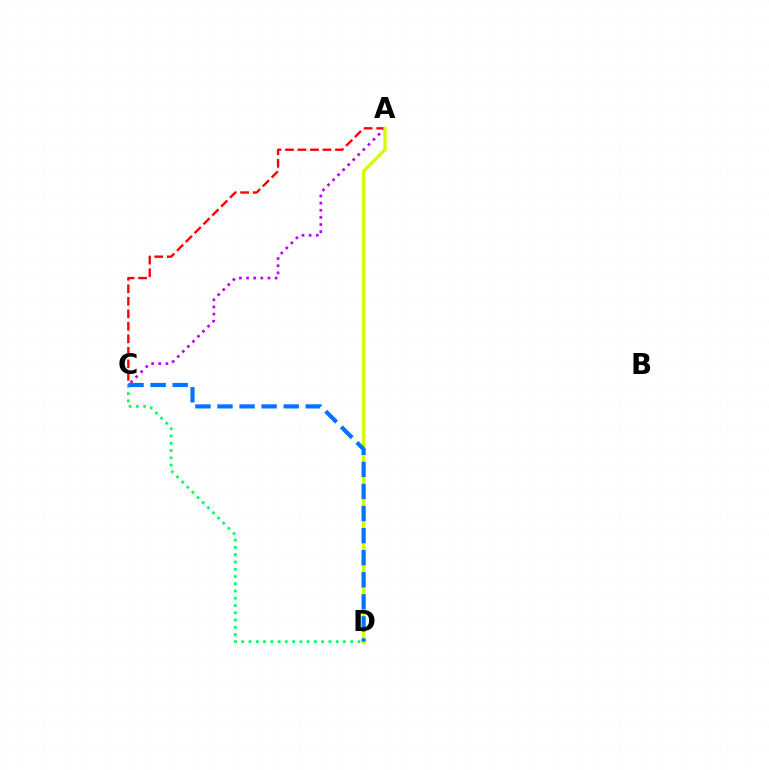{('A', 'C'): [{'color': '#ff0000', 'line_style': 'dashed', 'thickness': 1.7}, {'color': '#b900ff', 'line_style': 'dotted', 'thickness': 1.94}], ('A', 'D'): [{'color': '#d1ff00', 'line_style': 'solid', 'thickness': 2.37}], ('C', 'D'): [{'color': '#00ff5c', 'line_style': 'dotted', 'thickness': 1.97}, {'color': '#0074ff', 'line_style': 'dashed', 'thickness': 3.0}]}